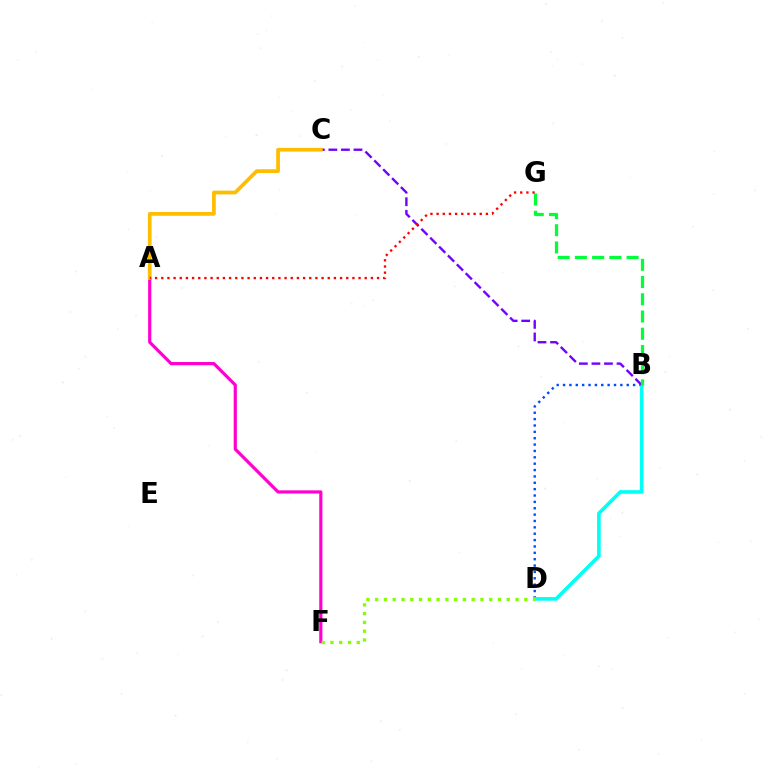{('B', 'D'): [{'color': '#004bff', 'line_style': 'dotted', 'thickness': 1.73}, {'color': '#00fff6', 'line_style': 'solid', 'thickness': 2.59}], ('A', 'F'): [{'color': '#ff00cf', 'line_style': 'solid', 'thickness': 2.29}], ('B', 'C'): [{'color': '#7200ff', 'line_style': 'dashed', 'thickness': 1.71}], ('B', 'G'): [{'color': '#00ff39', 'line_style': 'dashed', 'thickness': 2.34}], ('A', 'C'): [{'color': '#ffbd00', 'line_style': 'solid', 'thickness': 2.69}], ('D', 'F'): [{'color': '#84ff00', 'line_style': 'dotted', 'thickness': 2.38}], ('A', 'G'): [{'color': '#ff0000', 'line_style': 'dotted', 'thickness': 1.68}]}